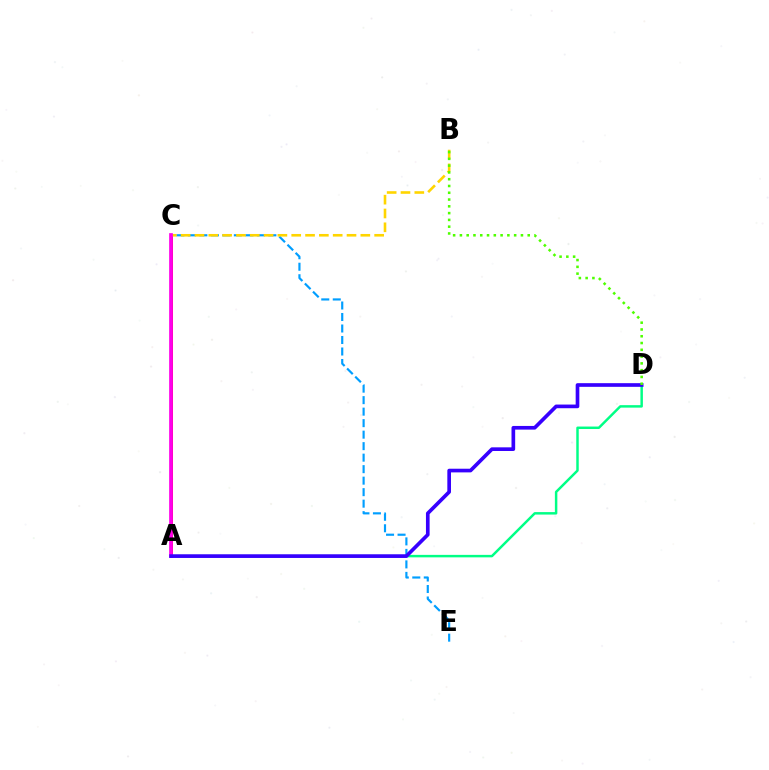{('A', 'D'): [{'color': '#00ff86', 'line_style': 'solid', 'thickness': 1.78}, {'color': '#3700ff', 'line_style': 'solid', 'thickness': 2.64}], ('A', 'C'): [{'color': '#ff0000', 'line_style': 'solid', 'thickness': 2.11}, {'color': '#ff00ed', 'line_style': 'solid', 'thickness': 2.66}], ('C', 'E'): [{'color': '#009eff', 'line_style': 'dashed', 'thickness': 1.56}], ('B', 'C'): [{'color': '#ffd500', 'line_style': 'dashed', 'thickness': 1.88}], ('B', 'D'): [{'color': '#4fff00', 'line_style': 'dotted', 'thickness': 1.84}]}